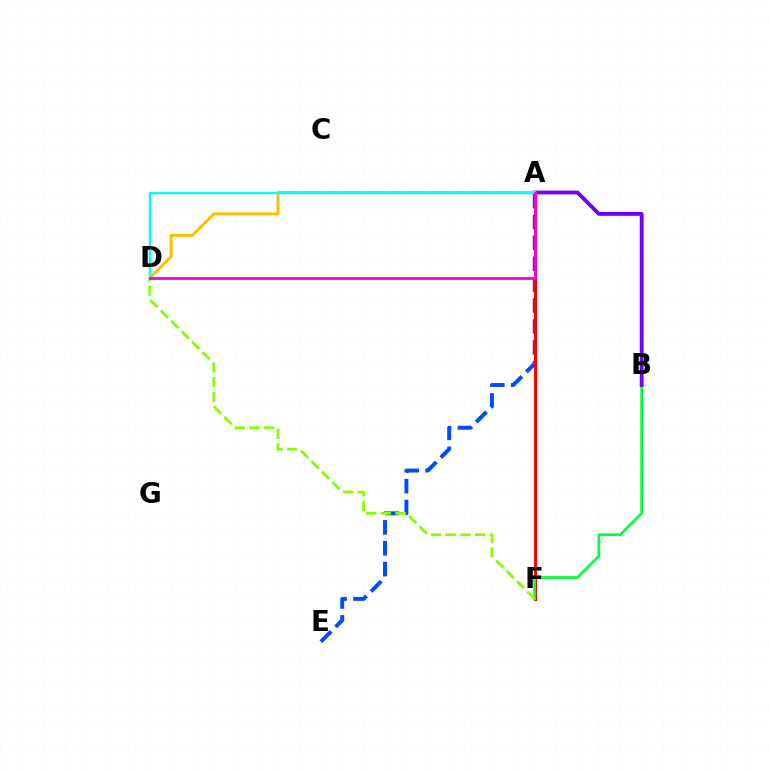{('A', 'E'): [{'color': '#004bff', 'line_style': 'dashed', 'thickness': 2.84}], ('A', 'F'): [{'color': '#ff0000', 'line_style': 'solid', 'thickness': 2.22}], ('B', 'F'): [{'color': '#00ff39', 'line_style': 'solid', 'thickness': 1.97}], ('A', 'B'): [{'color': '#7200ff', 'line_style': 'solid', 'thickness': 2.77}], ('A', 'D'): [{'color': '#ffbd00', 'line_style': 'solid', 'thickness': 2.14}, {'color': '#00fff6', 'line_style': 'solid', 'thickness': 1.78}, {'color': '#ff00cf', 'line_style': 'solid', 'thickness': 2.02}], ('D', 'F'): [{'color': '#84ff00', 'line_style': 'dashed', 'thickness': 2.0}]}